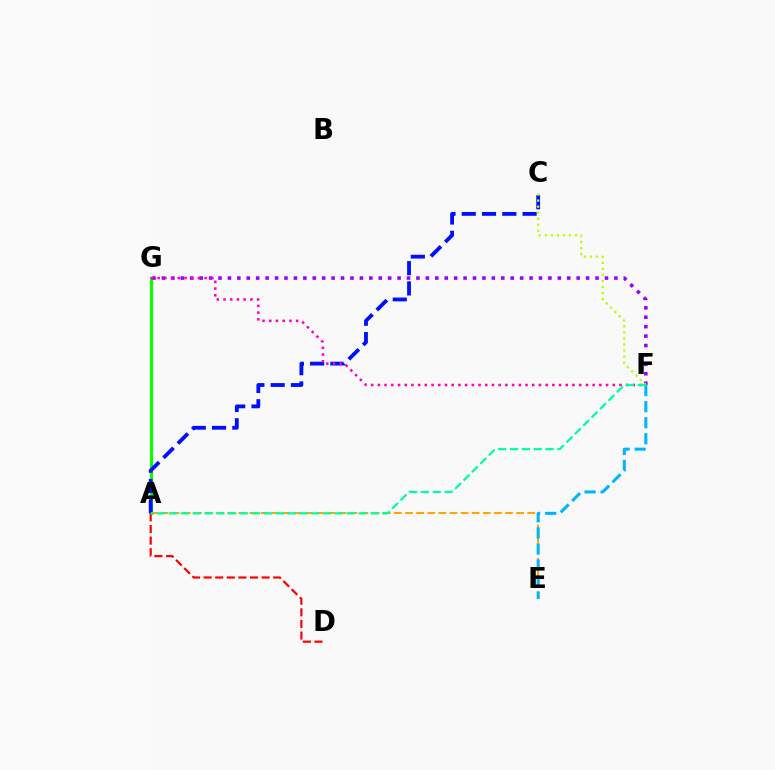{('A', 'G'): [{'color': '#08ff00', 'line_style': 'solid', 'thickness': 2.26}], ('A', 'D'): [{'color': '#ff0000', 'line_style': 'dashed', 'thickness': 1.58}], ('F', 'G'): [{'color': '#9b00ff', 'line_style': 'dotted', 'thickness': 2.56}, {'color': '#ff00bd', 'line_style': 'dotted', 'thickness': 1.82}], ('A', 'E'): [{'color': '#ffa500', 'line_style': 'dashed', 'thickness': 1.51}], ('E', 'F'): [{'color': '#00b5ff', 'line_style': 'dashed', 'thickness': 2.18}], ('A', 'C'): [{'color': '#0010ff', 'line_style': 'dashed', 'thickness': 2.76}], ('C', 'F'): [{'color': '#b3ff00', 'line_style': 'dotted', 'thickness': 1.64}], ('A', 'F'): [{'color': '#00ff9d', 'line_style': 'dashed', 'thickness': 1.61}]}